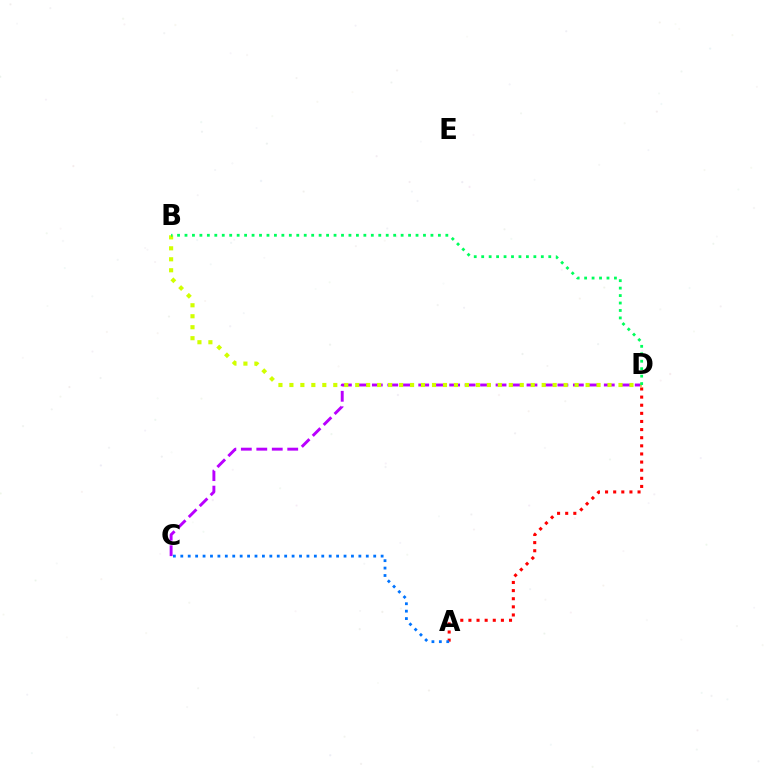{('C', 'D'): [{'color': '#b900ff', 'line_style': 'dashed', 'thickness': 2.1}], ('A', 'D'): [{'color': '#ff0000', 'line_style': 'dotted', 'thickness': 2.21}], ('A', 'C'): [{'color': '#0074ff', 'line_style': 'dotted', 'thickness': 2.02}], ('B', 'D'): [{'color': '#d1ff00', 'line_style': 'dotted', 'thickness': 2.98}, {'color': '#00ff5c', 'line_style': 'dotted', 'thickness': 2.02}]}